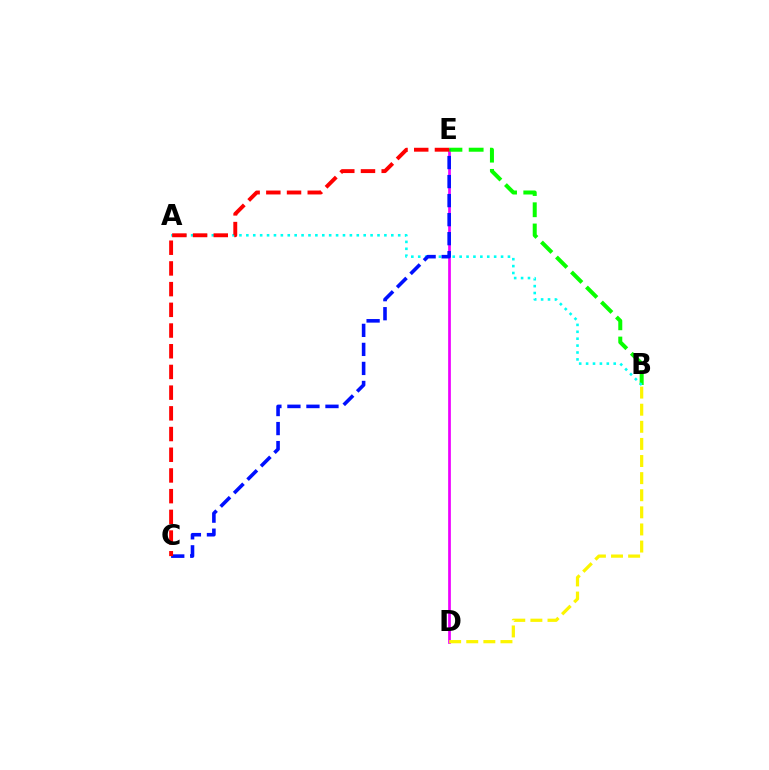{('D', 'E'): [{'color': '#ee00ff', 'line_style': 'solid', 'thickness': 1.96}], ('B', 'D'): [{'color': '#fcf500', 'line_style': 'dashed', 'thickness': 2.32}], ('B', 'E'): [{'color': '#08ff00', 'line_style': 'dashed', 'thickness': 2.88}], ('A', 'B'): [{'color': '#00fff6', 'line_style': 'dotted', 'thickness': 1.88}], ('C', 'E'): [{'color': '#0010ff', 'line_style': 'dashed', 'thickness': 2.58}, {'color': '#ff0000', 'line_style': 'dashed', 'thickness': 2.81}]}